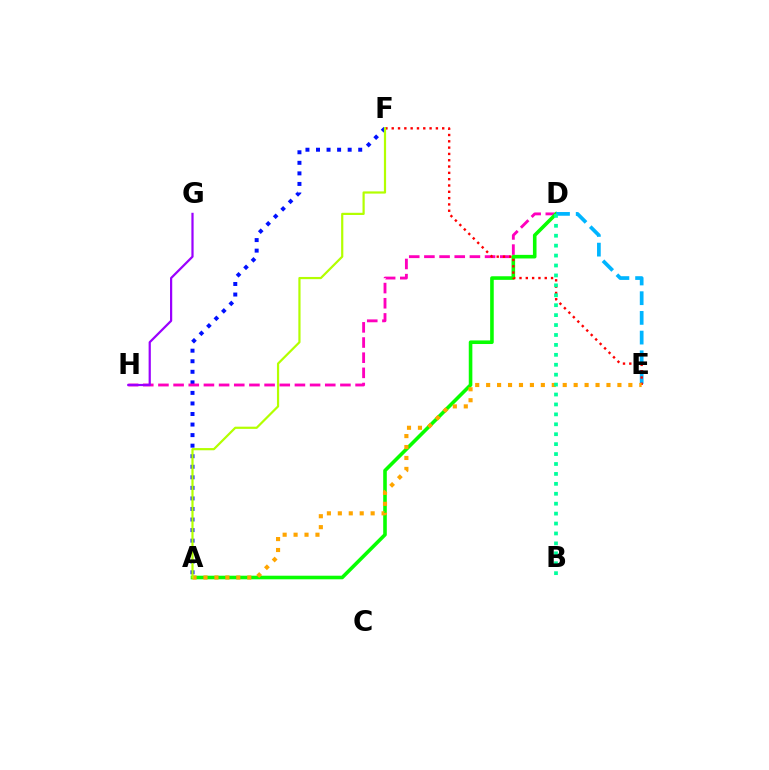{('A', 'F'): [{'color': '#0010ff', 'line_style': 'dotted', 'thickness': 2.87}, {'color': '#b3ff00', 'line_style': 'solid', 'thickness': 1.59}], ('D', 'H'): [{'color': '#ff00bd', 'line_style': 'dashed', 'thickness': 2.06}], ('A', 'D'): [{'color': '#08ff00', 'line_style': 'solid', 'thickness': 2.59}], ('D', 'E'): [{'color': '#00b5ff', 'line_style': 'dashed', 'thickness': 2.68}], ('G', 'H'): [{'color': '#9b00ff', 'line_style': 'solid', 'thickness': 1.6}], ('E', 'F'): [{'color': '#ff0000', 'line_style': 'dotted', 'thickness': 1.71}], ('A', 'E'): [{'color': '#ffa500', 'line_style': 'dotted', 'thickness': 2.97}], ('B', 'D'): [{'color': '#00ff9d', 'line_style': 'dotted', 'thickness': 2.7}]}